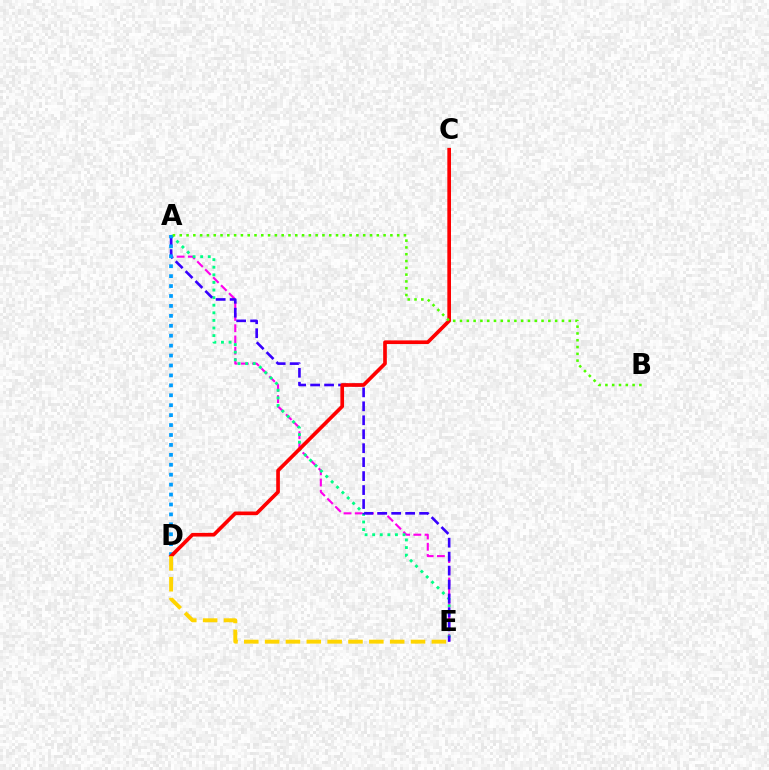{('A', 'E'): [{'color': '#ff00ed', 'line_style': 'dashed', 'thickness': 1.53}, {'color': '#00ff86', 'line_style': 'dotted', 'thickness': 2.06}, {'color': '#3700ff', 'line_style': 'dashed', 'thickness': 1.9}], ('A', 'D'): [{'color': '#009eff', 'line_style': 'dotted', 'thickness': 2.7}], ('C', 'D'): [{'color': '#ff0000', 'line_style': 'solid', 'thickness': 2.64}], ('D', 'E'): [{'color': '#ffd500', 'line_style': 'dashed', 'thickness': 2.83}], ('A', 'B'): [{'color': '#4fff00', 'line_style': 'dotted', 'thickness': 1.85}]}